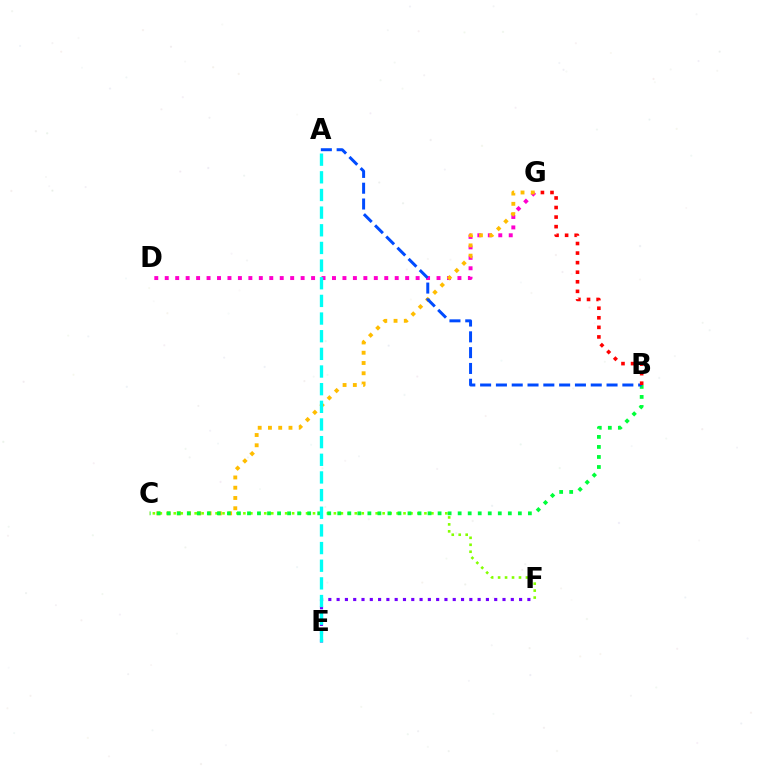{('D', 'G'): [{'color': '#ff00cf', 'line_style': 'dotted', 'thickness': 2.84}], ('C', 'F'): [{'color': '#84ff00', 'line_style': 'dotted', 'thickness': 1.89}], ('C', 'G'): [{'color': '#ffbd00', 'line_style': 'dotted', 'thickness': 2.79}], ('E', 'F'): [{'color': '#7200ff', 'line_style': 'dotted', 'thickness': 2.25}], ('B', 'C'): [{'color': '#00ff39', 'line_style': 'dotted', 'thickness': 2.73}], ('A', 'B'): [{'color': '#004bff', 'line_style': 'dashed', 'thickness': 2.15}], ('B', 'G'): [{'color': '#ff0000', 'line_style': 'dotted', 'thickness': 2.6}], ('A', 'E'): [{'color': '#00fff6', 'line_style': 'dashed', 'thickness': 2.4}]}